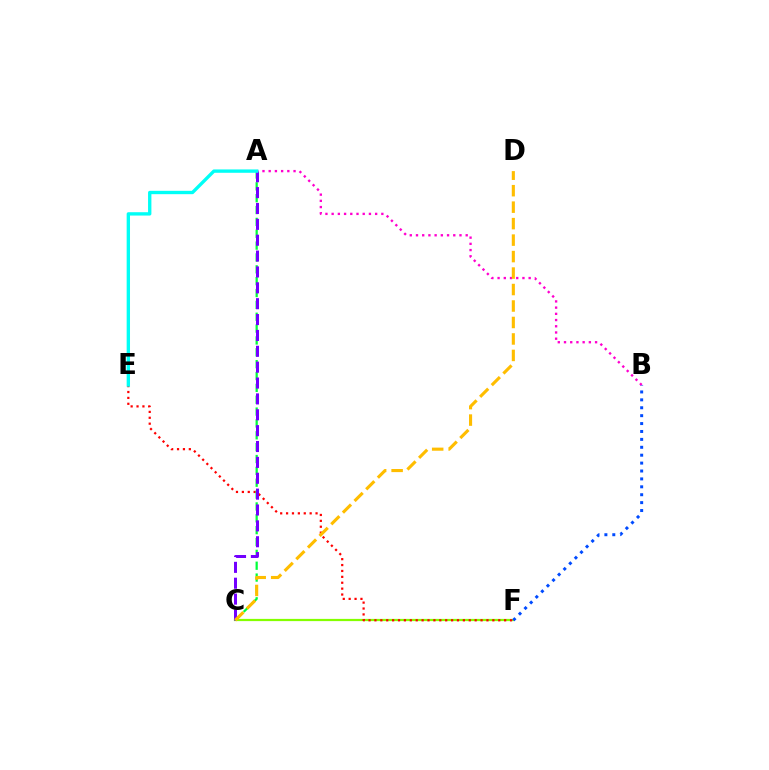{('C', 'F'): [{'color': '#84ff00', 'line_style': 'solid', 'thickness': 1.61}], ('E', 'F'): [{'color': '#ff0000', 'line_style': 'dotted', 'thickness': 1.6}], ('B', 'F'): [{'color': '#004bff', 'line_style': 'dotted', 'thickness': 2.15}], ('A', 'B'): [{'color': '#ff00cf', 'line_style': 'dotted', 'thickness': 1.69}], ('A', 'C'): [{'color': '#00ff39', 'line_style': 'dashed', 'thickness': 1.61}, {'color': '#7200ff', 'line_style': 'dashed', 'thickness': 2.16}], ('C', 'D'): [{'color': '#ffbd00', 'line_style': 'dashed', 'thickness': 2.24}], ('A', 'E'): [{'color': '#00fff6', 'line_style': 'solid', 'thickness': 2.41}]}